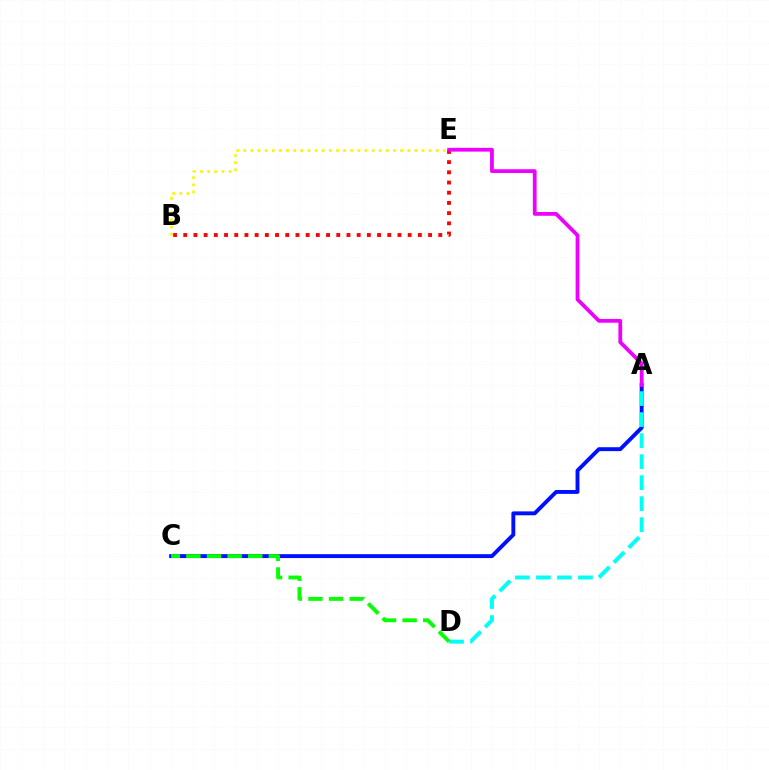{('A', 'C'): [{'color': '#0010ff', 'line_style': 'solid', 'thickness': 2.81}], ('B', 'E'): [{'color': '#ff0000', 'line_style': 'dotted', 'thickness': 2.77}, {'color': '#fcf500', 'line_style': 'dotted', 'thickness': 1.94}], ('A', 'D'): [{'color': '#00fff6', 'line_style': 'dashed', 'thickness': 2.85}], ('A', 'E'): [{'color': '#ee00ff', 'line_style': 'solid', 'thickness': 2.72}], ('C', 'D'): [{'color': '#08ff00', 'line_style': 'dashed', 'thickness': 2.8}]}